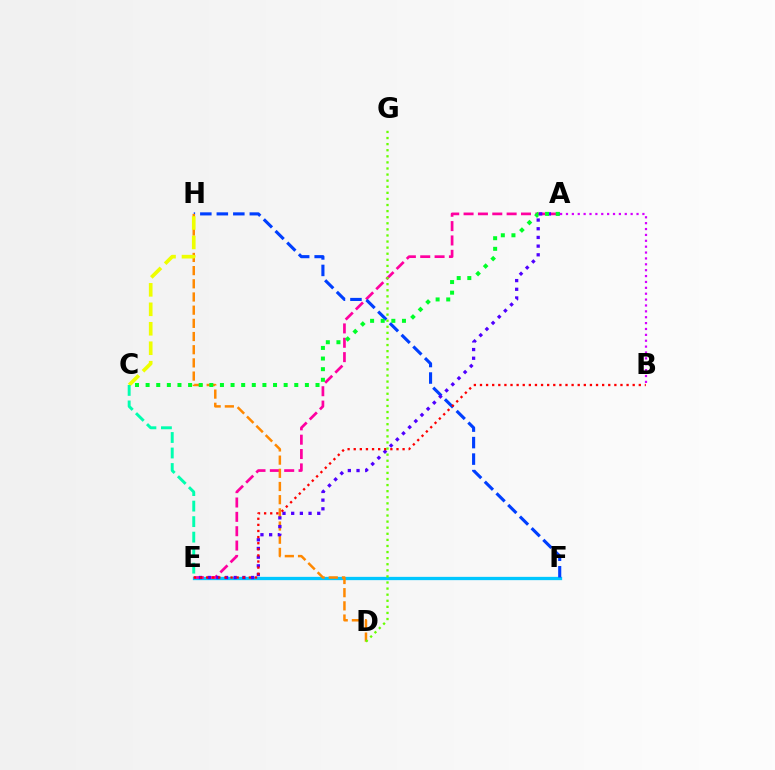{('E', 'F'): [{'color': '#00c7ff', 'line_style': 'solid', 'thickness': 2.37}], ('A', 'E'): [{'color': '#ff00a0', 'line_style': 'dashed', 'thickness': 1.95}, {'color': '#4f00ff', 'line_style': 'dotted', 'thickness': 2.36}], ('A', 'B'): [{'color': '#d600ff', 'line_style': 'dotted', 'thickness': 1.6}], ('F', 'H'): [{'color': '#003fff', 'line_style': 'dashed', 'thickness': 2.24}], ('D', 'H'): [{'color': '#ff8800', 'line_style': 'dashed', 'thickness': 1.79}], ('B', 'E'): [{'color': '#ff0000', 'line_style': 'dotted', 'thickness': 1.66}], ('C', 'H'): [{'color': '#eeff00', 'line_style': 'dashed', 'thickness': 2.64}], ('C', 'E'): [{'color': '#00ffaf', 'line_style': 'dashed', 'thickness': 2.11}], ('A', 'C'): [{'color': '#00ff27', 'line_style': 'dotted', 'thickness': 2.89}], ('D', 'G'): [{'color': '#66ff00', 'line_style': 'dotted', 'thickness': 1.65}]}